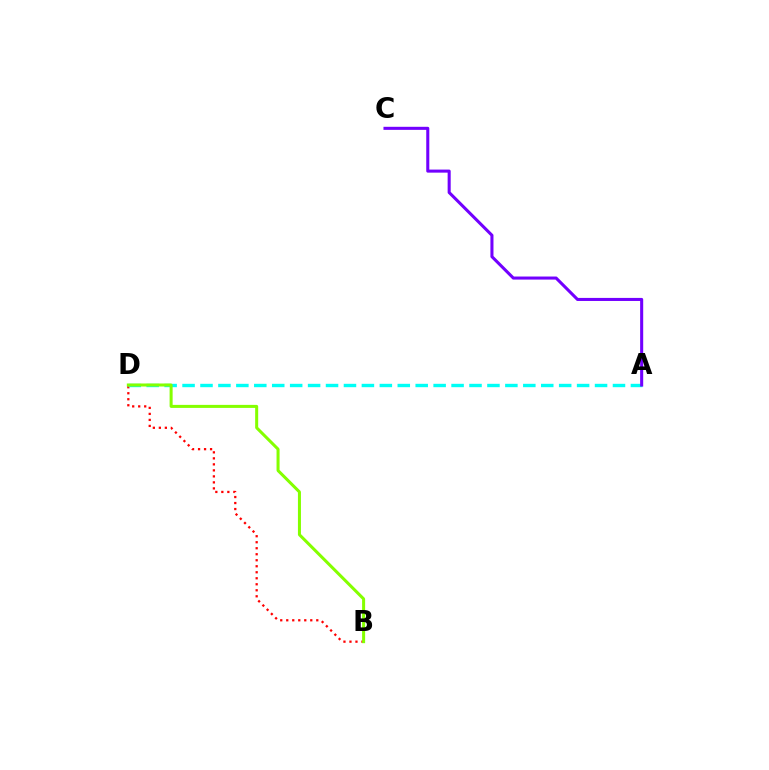{('B', 'D'): [{'color': '#ff0000', 'line_style': 'dotted', 'thickness': 1.63}, {'color': '#84ff00', 'line_style': 'solid', 'thickness': 2.18}], ('A', 'D'): [{'color': '#00fff6', 'line_style': 'dashed', 'thickness': 2.44}], ('A', 'C'): [{'color': '#7200ff', 'line_style': 'solid', 'thickness': 2.2}]}